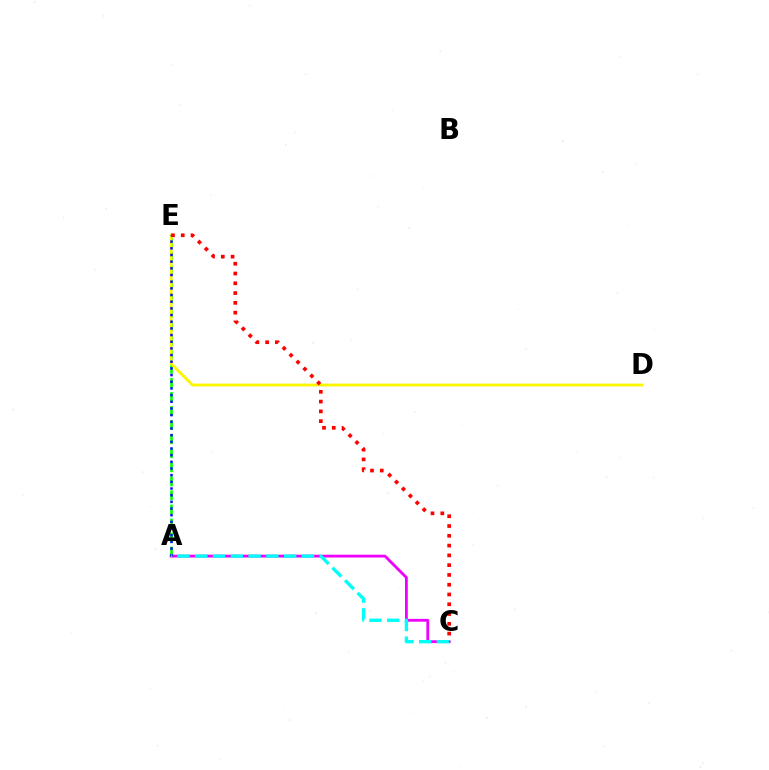{('A', 'C'): [{'color': '#ee00ff', 'line_style': 'solid', 'thickness': 2.02}, {'color': '#00fff6', 'line_style': 'dashed', 'thickness': 2.41}], ('A', 'E'): [{'color': '#08ff00', 'line_style': 'dashed', 'thickness': 1.91}, {'color': '#0010ff', 'line_style': 'dotted', 'thickness': 1.81}], ('D', 'E'): [{'color': '#fcf500', 'line_style': 'solid', 'thickness': 2.02}], ('C', 'E'): [{'color': '#ff0000', 'line_style': 'dotted', 'thickness': 2.66}]}